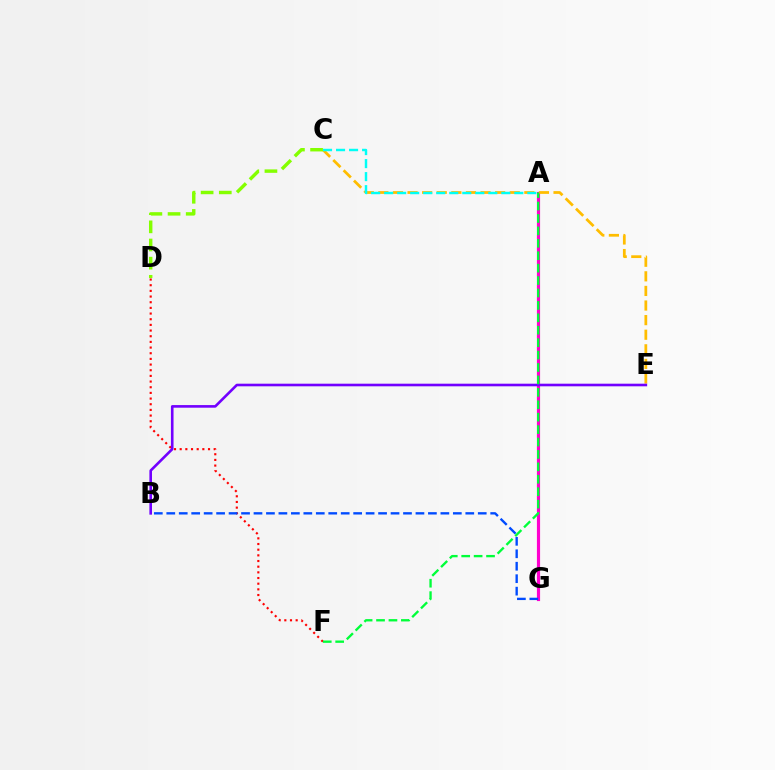{('D', 'F'): [{'color': '#ff0000', 'line_style': 'dotted', 'thickness': 1.54}], ('A', 'G'): [{'color': '#ff00cf', 'line_style': 'solid', 'thickness': 2.28}], ('C', 'E'): [{'color': '#ffbd00', 'line_style': 'dashed', 'thickness': 1.98}], ('B', 'G'): [{'color': '#004bff', 'line_style': 'dashed', 'thickness': 1.69}], ('B', 'E'): [{'color': '#7200ff', 'line_style': 'solid', 'thickness': 1.89}], ('A', 'C'): [{'color': '#00fff6', 'line_style': 'dashed', 'thickness': 1.77}], ('A', 'F'): [{'color': '#00ff39', 'line_style': 'dashed', 'thickness': 1.69}], ('C', 'D'): [{'color': '#84ff00', 'line_style': 'dashed', 'thickness': 2.47}]}